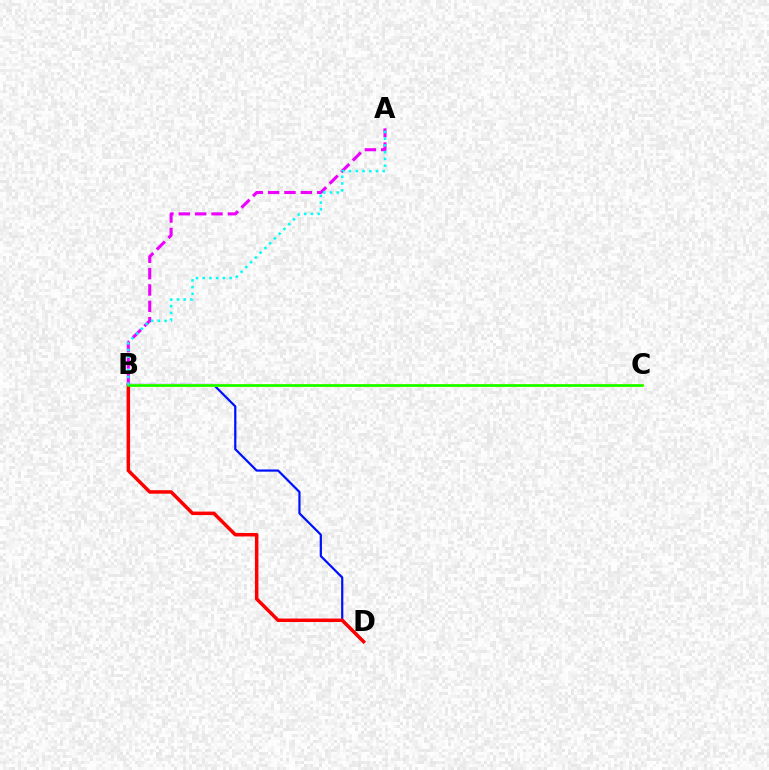{('A', 'B'): [{'color': '#ee00ff', 'line_style': 'dashed', 'thickness': 2.22}, {'color': '#00fff6', 'line_style': 'dotted', 'thickness': 1.83}], ('B', 'D'): [{'color': '#0010ff', 'line_style': 'solid', 'thickness': 1.6}, {'color': '#ff0000', 'line_style': 'solid', 'thickness': 2.52}], ('B', 'C'): [{'color': '#fcf500', 'line_style': 'solid', 'thickness': 2.13}, {'color': '#08ff00', 'line_style': 'solid', 'thickness': 1.81}]}